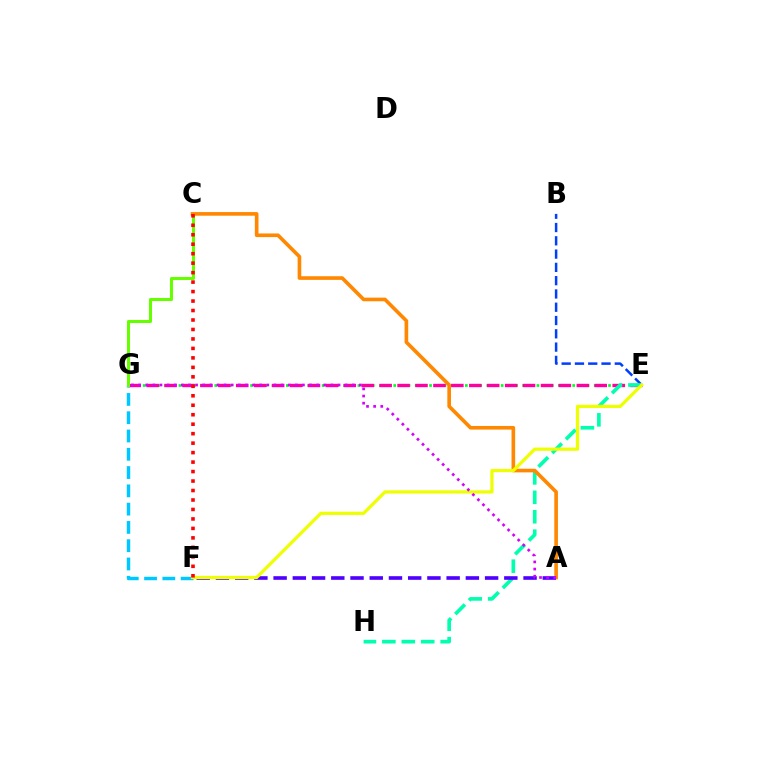{('F', 'G'): [{'color': '#00c7ff', 'line_style': 'dashed', 'thickness': 2.48}], ('E', 'G'): [{'color': '#00ff27', 'line_style': 'dotted', 'thickness': 1.95}, {'color': '#ff00a0', 'line_style': 'dashed', 'thickness': 2.43}], ('B', 'E'): [{'color': '#003fff', 'line_style': 'dashed', 'thickness': 1.8}], ('E', 'H'): [{'color': '#00ffaf', 'line_style': 'dashed', 'thickness': 2.64}], ('C', 'G'): [{'color': '#66ff00', 'line_style': 'solid', 'thickness': 2.19}], ('A', 'C'): [{'color': '#ff8800', 'line_style': 'solid', 'thickness': 2.62}], ('A', 'F'): [{'color': '#4f00ff', 'line_style': 'dashed', 'thickness': 2.61}], ('E', 'F'): [{'color': '#eeff00', 'line_style': 'solid', 'thickness': 2.31}], ('A', 'G'): [{'color': '#d600ff', 'line_style': 'dotted', 'thickness': 1.94}], ('C', 'F'): [{'color': '#ff0000', 'line_style': 'dotted', 'thickness': 2.57}]}